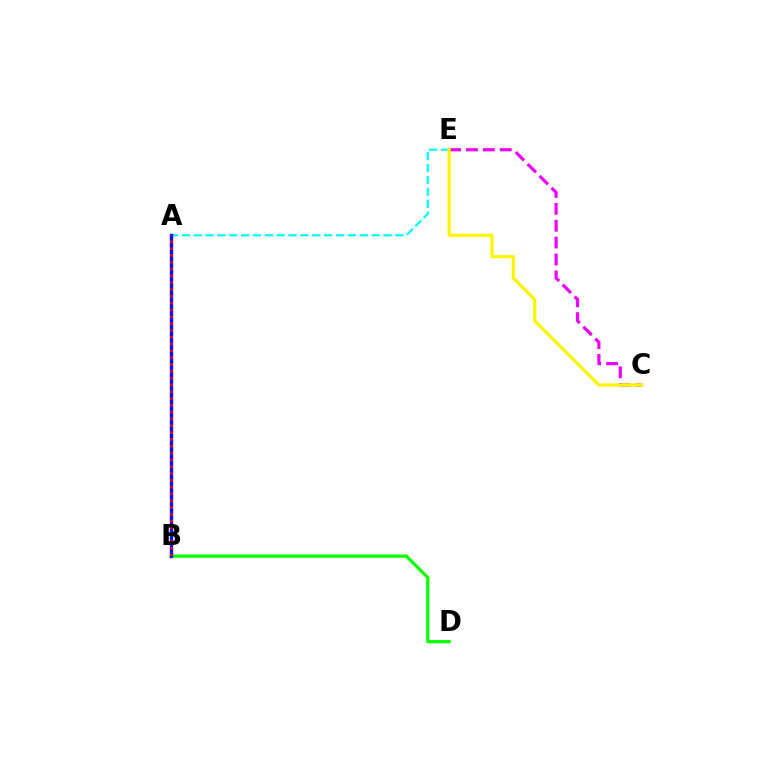{('B', 'D'): [{'color': '#08ff00', 'line_style': 'solid', 'thickness': 2.33}], ('A', 'E'): [{'color': '#00fff6', 'line_style': 'dashed', 'thickness': 1.61}], ('C', 'E'): [{'color': '#ee00ff', 'line_style': 'dashed', 'thickness': 2.29}, {'color': '#fcf500', 'line_style': 'solid', 'thickness': 2.33}], ('A', 'B'): [{'color': '#0010ff', 'line_style': 'solid', 'thickness': 2.42}, {'color': '#ff0000', 'line_style': 'dotted', 'thickness': 1.85}]}